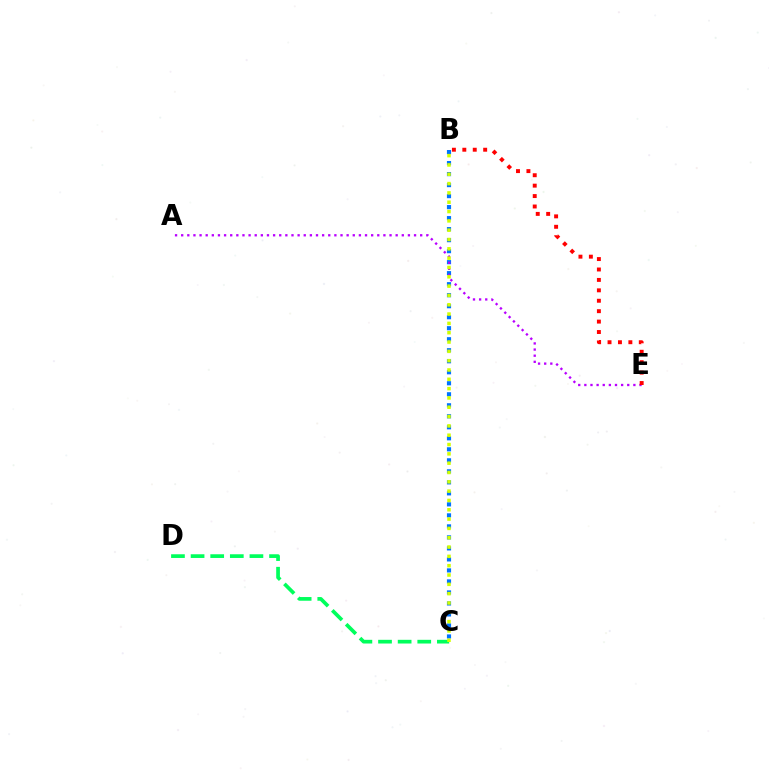{('B', 'C'): [{'color': '#0074ff', 'line_style': 'dotted', 'thickness': 2.99}, {'color': '#d1ff00', 'line_style': 'dotted', 'thickness': 2.53}], ('C', 'D'): [{'color': '#00ff5c', 'line_style': 'dashed', 'thickness': 2.66}], ('A', 'E'): [{'color': '#b900ff', 'line_style': 'dotted', 'thickness': 1.66}], ('B', 'E'): [{'color': '#ff0000', 'line_style': 'dotted', 'thickness': 2.83}]}